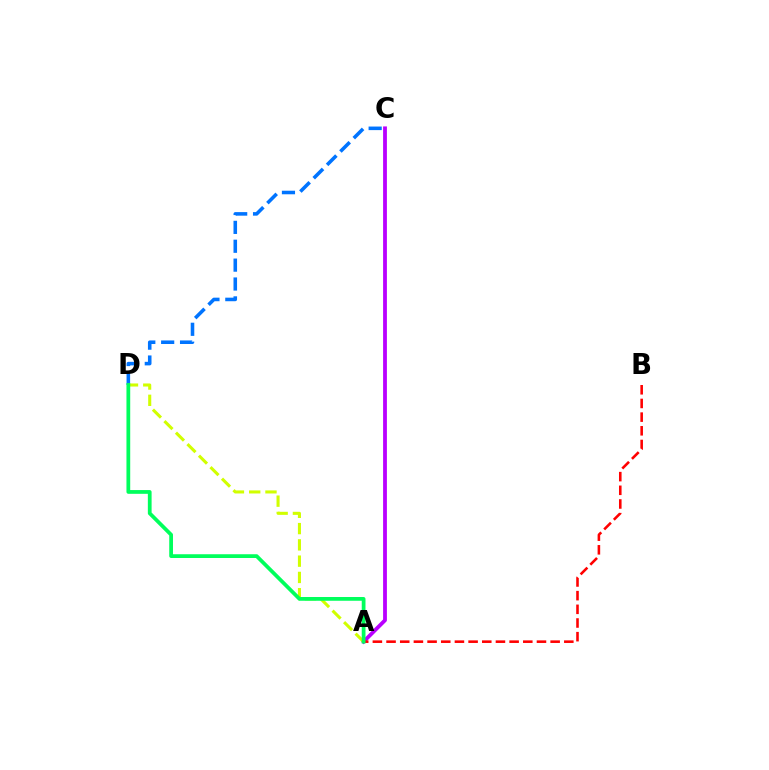{('A', 'C'): [{'color': '#b900ff', 'line_style': 'solid', 'thickness': 2.74}], ('C', 'D'): [{'color': '#0074ff', 'line_style': 'dashed', 'thickness': 2.56}], ('A', 'B'): [{'color': '#ff0000', 'line_style': 'dashed', 'thickness': 1.86}], ('A', 'D'): [{'color': '#d1ff00', 'line_style': 'dashed', 'thickness': 2.21}, {'color': '#00ff5c', 'line_style': 'solid', 'thickness': 2.7}]}